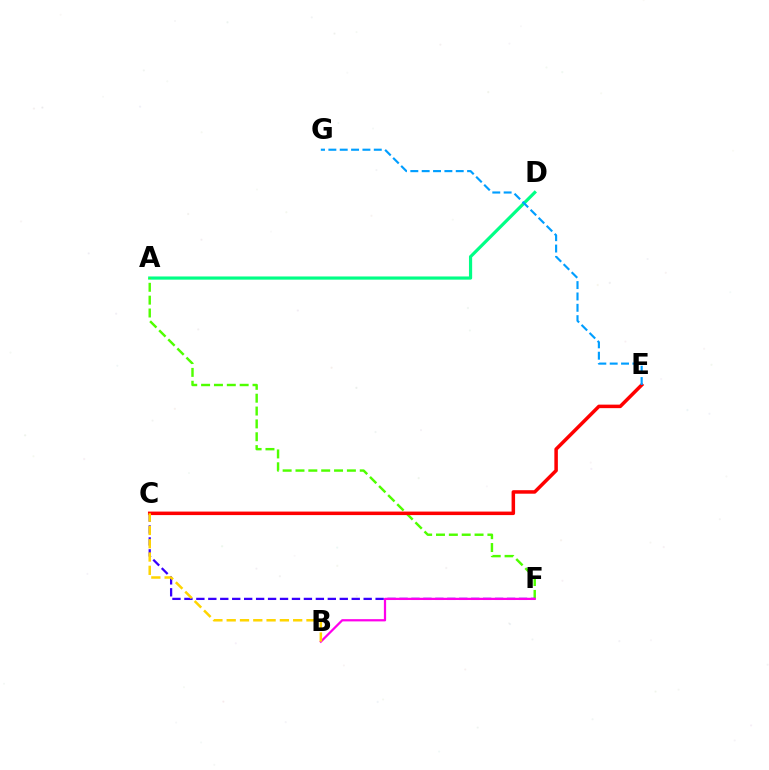{('A', 'D'): [{'color': '#00ff86', 'line_style': 'solid', 'thickness': 2.29}], ('A', 'F'): [{'color': '#4fff00', 'line_style': 'dashed', 'thickness': 1.75}], ('C', 'F'): [{'color': '#3700ff', 'line_style': 'dashed', 'thickness': 1.62}], ('C', 'E'): [{'color': '#ff0000', 'line_style': 'solid', 'thickness': 2.53}], ('B', 'F'): [{'color': '#ff00ed', 'line_style': 'solid', 'thickness': 1.61}], ('E', 'G'): [{'color': '#009eff', 'line_style': 'dashed', 'thickness': 1.54}], ('B', 'C'): [{'color': '#ffd500', 'line_style': 'dashed', 'thickness': 1.81}]}